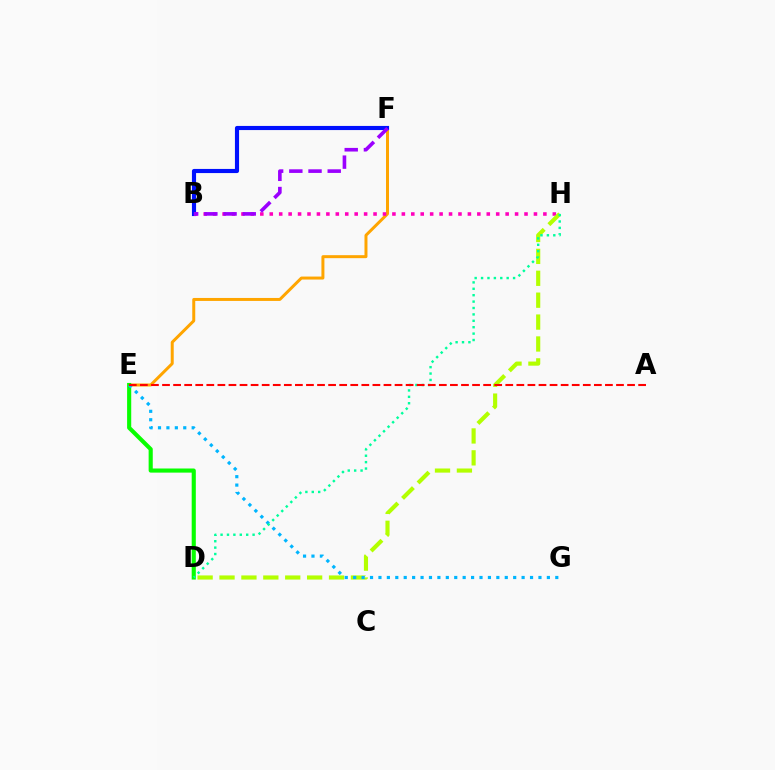{('E', 'F'): [{'color': '#ffa500', 'line_style': 'solid', 'thickness': 2.15}], ('B', 'F'): [{'color': '#0010ff', 'line_style': 'solid', 'thickness': 2.97}, {'color': '#9b00ff', 'line_style': 'dashed', 'thickness': 2.61}], ('B', 'H'): [{'color': '#ff00bd', 'line_style': 'dotted', 'thickness': 2.56}], ('D', 'H'): [{'color': '#b3ff00', 'line_style': 'dashed', 'thickness': 2.98}, {'color': '#00ff9d', 'line_style': 'dotted', 'thickness': 1.74}], ('D', 'E'): [{'color': '#08ff00', 'line_style': 'solid', 'thickness': 2.97}], ('E', 'G'): [{'color': '#00b5ff', 'line_style': 'dotted', 'thickness': 2.29}], ('A', 'E'): [{'color': '#ff0000', 'line_style': 'dashed', 'thickness': 1.5}]}